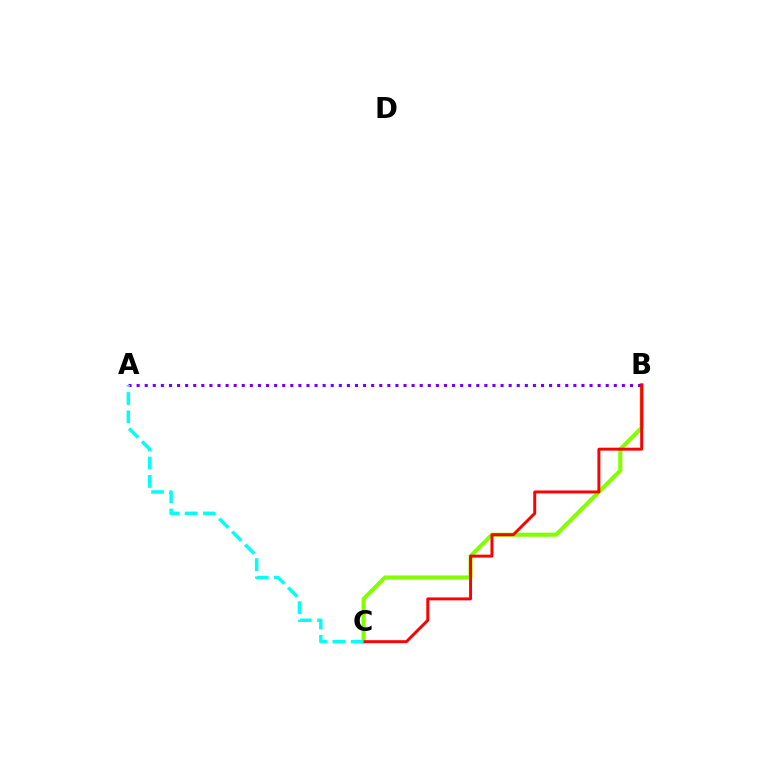{('B', 'C'): [{'color': '#84ff00', 'line_style': 'solid', 'thickness': 2.96}, {'color': '#ff0000', 'line_style': 'solid', 'thickness': 2.11}], ('A', 'B'): [{'color': '#7200ff', 'line_style': 'dotted', 'thickness': 2.2}], ('A', 'C'): [{'color': '#00fff6', 'line_style': 'dashed', 'thickness': 2.49}]}